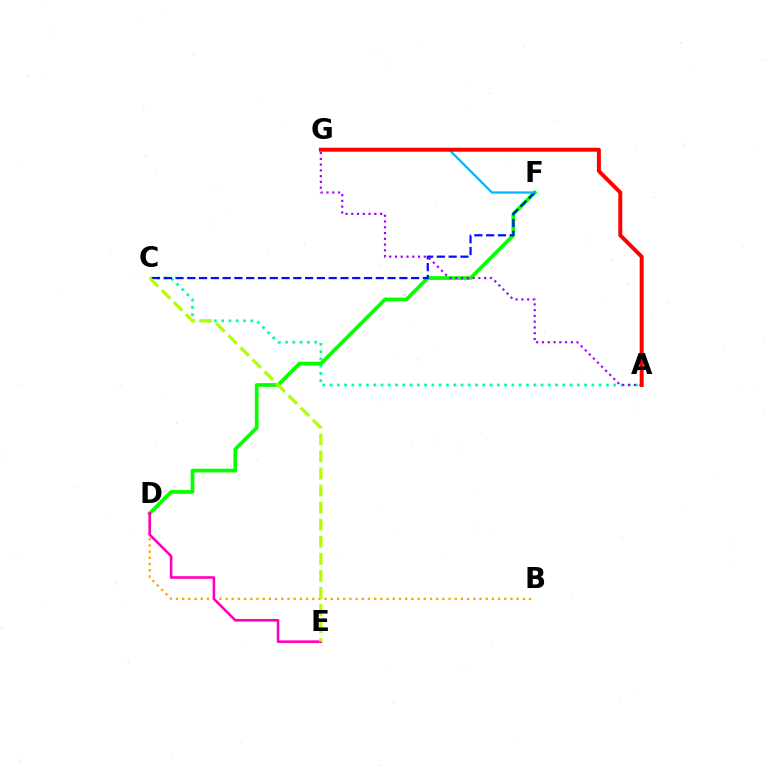{('A', 'C'): [{'color': '#00ff9d', 'line_style': 'dotted', 'thickness': 1.98}], ('D', 'F'): [{'color': '#08ff00', 'line_style': 'solid', 'thickness': 2.68}], ('B', 'D'): [{'color': '#ffa500', 'line_style': 'dotted', 'thickness': 1.68}], ('D', 'E'): [{'color': '#ff00bd', 'line_style': 'solid', 'thickness': 1.89}], ('C', 'F'): [{'color': '#0010ff', 'line_style': 'dashed', 'thickness': 1.6}], ('F', 'G'): [{'color': '#00b5ff', 'line_style': 'solid', 'thickness': 1.6}], ('A', 'G'): [{'color': '#9b00ff', 'line_style': 'dotted', 'thickness': 1.57}, {'color': '#ff0000', 'line_style': 'solid', 'thickness': 2.85}], ('C', 'E'): [{'color': '#b3ff00', 'line_style': 'dashed', 'thickness': 2.32}]}